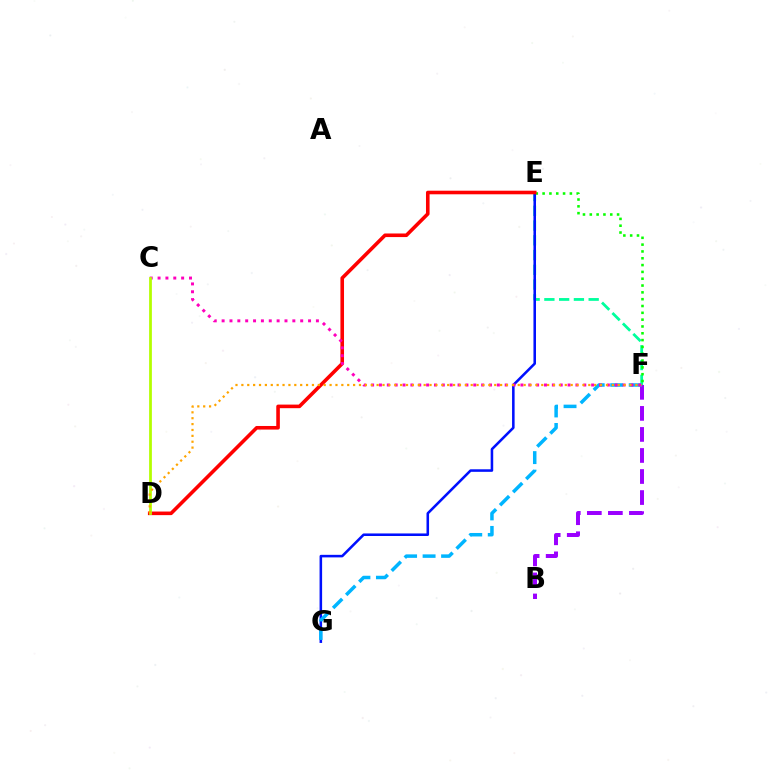{('E', 'F'): [{'color': '#00ff9d', 'line_style': 'dashed', 'thickness': 2.01}, {'color': '#08ff00', 'line_style': 'dotted', 'thickness': 1.85}], ('B', 'F'): [{'color': '#9b00ff', 'line_style': 'dashed', 'thickness': 2.86}], ('E', 'G'): [{'color': '#0010ff', 'line_style': 'solid', 'thickness': 1.84}], ('F', 'G'): [{'color': '#00b5ff', 'line_style': 'dashed', 'thickness': 2.51}], ('D', 'E'): [{'color': '#ff0000', 'line_style': 'solid', 'thickness': 2.59}], ('C', 'F'): [{'color': '#ff00bd', 'line_style': 'dotted', 'thickness': 2.14}], ('C', 'D'): [{'color': '#b3ff00', 'line_style': 'solid', 'thickness': 1.99}], ('D', 'F'): [{'color': '#ffa500', 'line_style': 'dotted', 'thickness': 1.6}]}